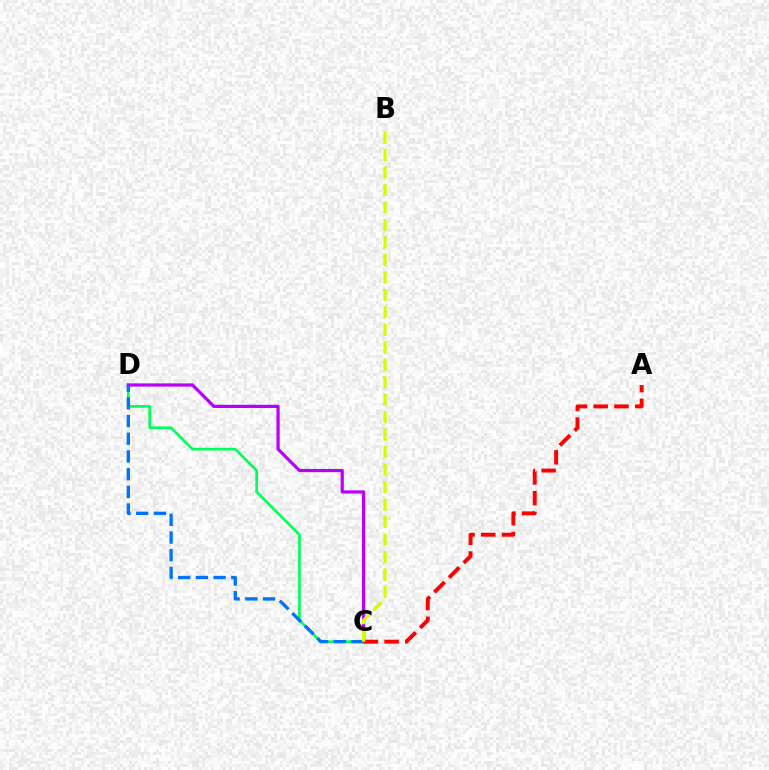{('C', 'D'): [{'color': '#00ff5c', 'line_style': 'solid', 'thickness': 1.93}, {'color': '#b900ff', 'line_style': 'solid', 'thickness': 2.31}, {'color': '#0074ff', 'line_style': 'dashed', 'thickness': 2.4}], ('A', 'C'): [{'color': '#ff0000', 'line_style': 'dashed', 'thickness': 2.82}], ('B', 'C'): [{'color': '#d1ff00', 'line_style': 'dashed', 'thickness': 2.37}]}